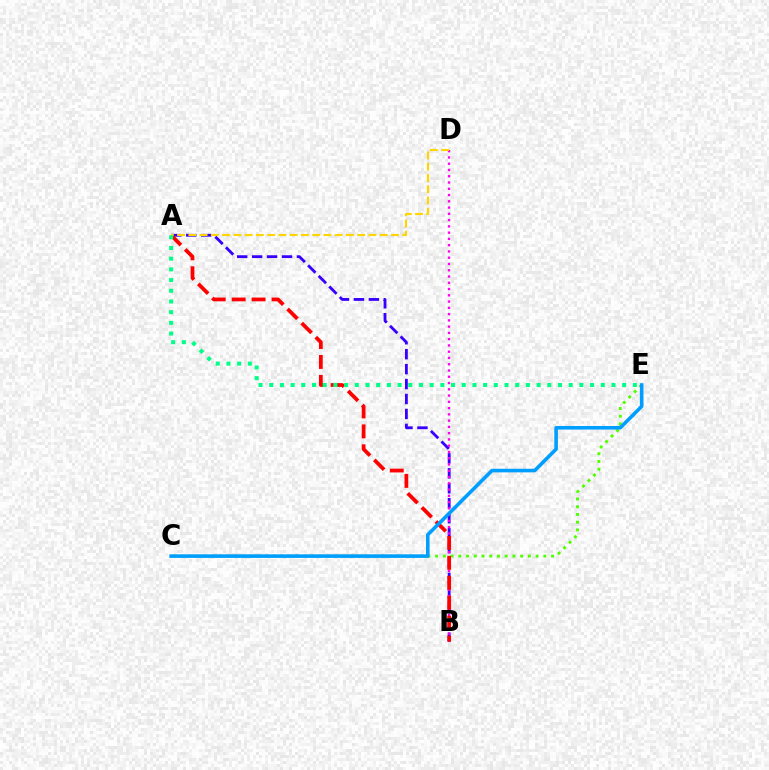{('A', 'B'): [{'color': '#3700ff', 'line_style': 'dashed', 'thickness': 2.03}, {'color': '#ff0000', 'line_style': 'dashed', 'thickness': 2.71}], ('B', 'D'): [{'color': '#ff00ed', 'line_style': 'dotted', 'thickness': 1.7}], ('C', 'E'): [{'color': '#4fff00', 'line_style': 'dotted', 'thickness': 2.1}, {'color': '#009eff', 'line_style': 'solid', 'thickness': 2.58}], ('A', 'D'): [{'color': '#ffd500', 'line_style': 'dashed', 'thickness': 1.53}], ('A', 'E'): [{'color': '#00ff86', 'line_style': 'dotted', 'thickness': 2.91}]}